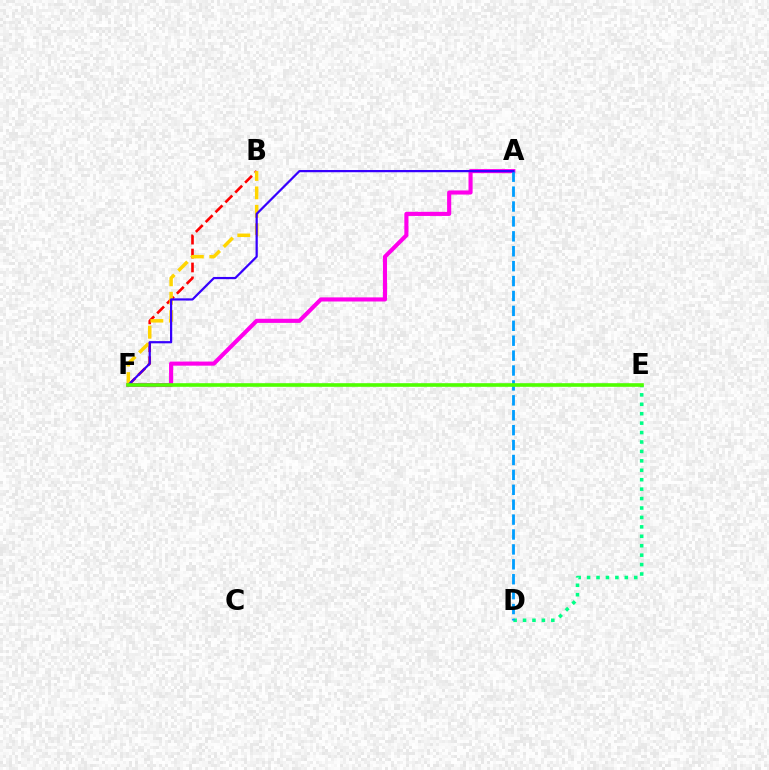{('D', 'E'): [{'color': '#00ff86', 'line_style': 'dotted', 'thickness': 2.56}], ('A', 'F'): [{'color': '#ff00ed', 'line_style': 'solid', 'thickness': 2.96}, {'color': '#3700ff', 'line_style': 'solid', 'thickness': 1.6}], ('B', 'F'): [{'color': '#ff0000', 'line_style': 'dashed', 'thickness': 1.89}, {'color': '#ffd500', 'line_style': 'dashed', 'thickness': 2.5}], ('A', 'D'): [{'color': '#009eff', 'line_style': 'dashed', 'thickness': 2.03}], ('E', 'F'): [{'color': '#4fff00', 'line_style': 'solid', 'thickness': 2.6}]}